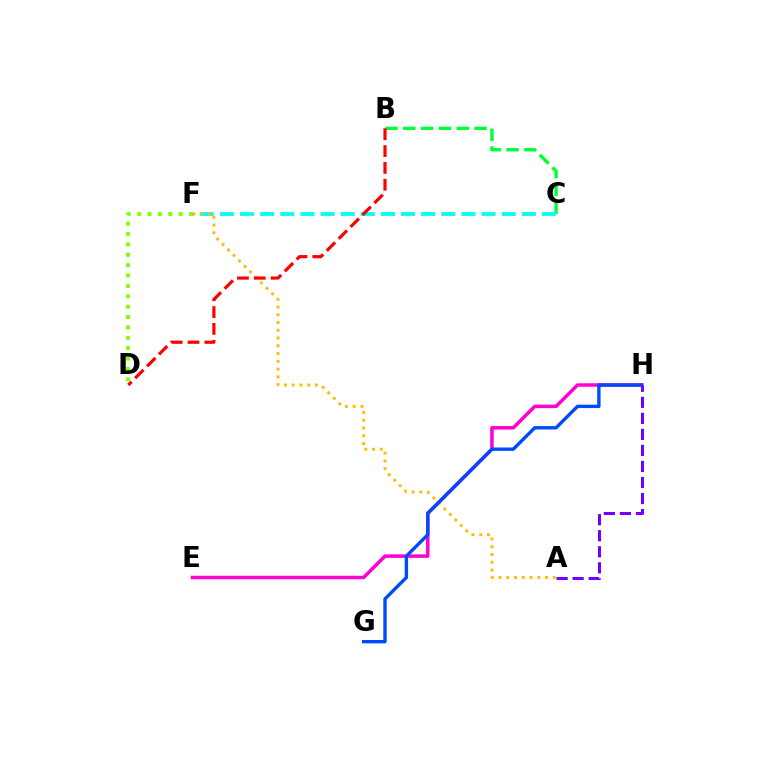{('D', 'F'): [{'color': '#84ff00', 'line_style': 'dotted', 'thickness': 2.82}], ('E', 'H'): [{'color': '#ff00cf', 'line_style': 'solid', 'thickness': 2.5}], ('B', 'C'): [{'color': '#00ff39', 'line_style': 'dashed', 'thickness': 2.42}], ('C', 'F'): [{'color': '#00fff6', 'line_style': 'dashed', 'thickness': 2.73}], ('A', 'F'): [{'color': '#ffbd00', 'line_style': 'dotted', 'thickness': 2.11}], ('G', 'H'): [{'color': '#004bff', 'line_style': 'solid', 'thickness': 2.44}], ('A', 'H'): [{'color': '#7200ff', 'line_style': 'dashed', 'thickness': 2.18}], ('B', 'D'): [{'color': '#ff0000', 'line_style': 'dashed', 'thickness': 2.29}]}